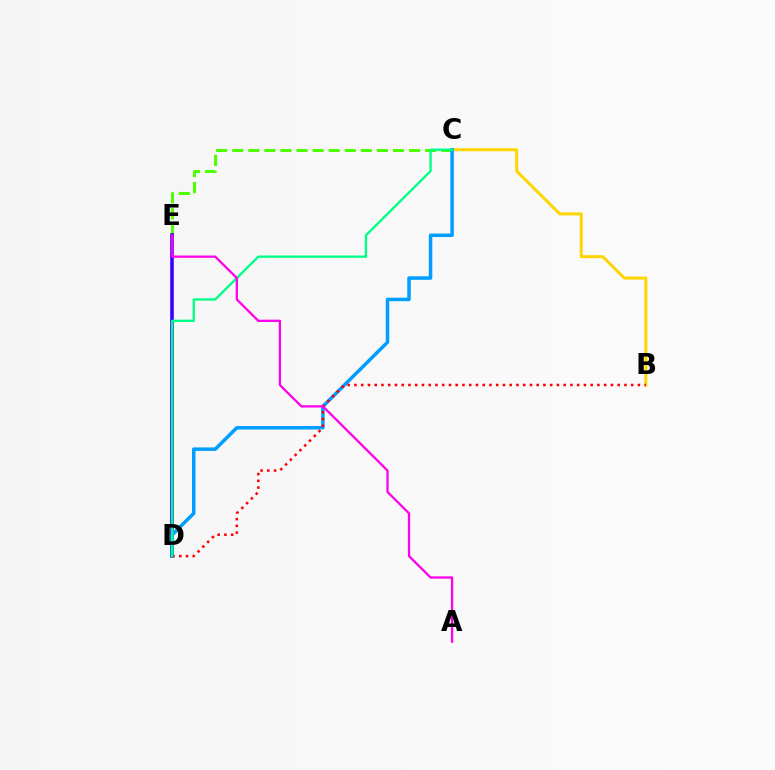{('B', 'C'): [{'color': '#ffd500', 'line_style': 'solid', 'thickness': 2.14}], ('C', 'E'): [{'color': '#4fff00', 'line_style': 'dashed', 'thickness': 2.18}], ('D', 'E'): [{'color': '#3700ff', 'line_style': 'solid', 'thickness': 2.59}], ('C', 'D'): [{'color': '#009eff', 'line_style': 'solid', 'thickness': 2.52}, {'color': '#00ff86', 'line_style': 'solid', 'thickness': 1.68}], ('B', 'D'): [{'color': '#ff0000', 'line_style': 'dotted', 'thickness': 1.83}], ('A', 'E'): [{'color': '#ff00ed', 'line_style': 'solid', 'thickness': 1.64}]}